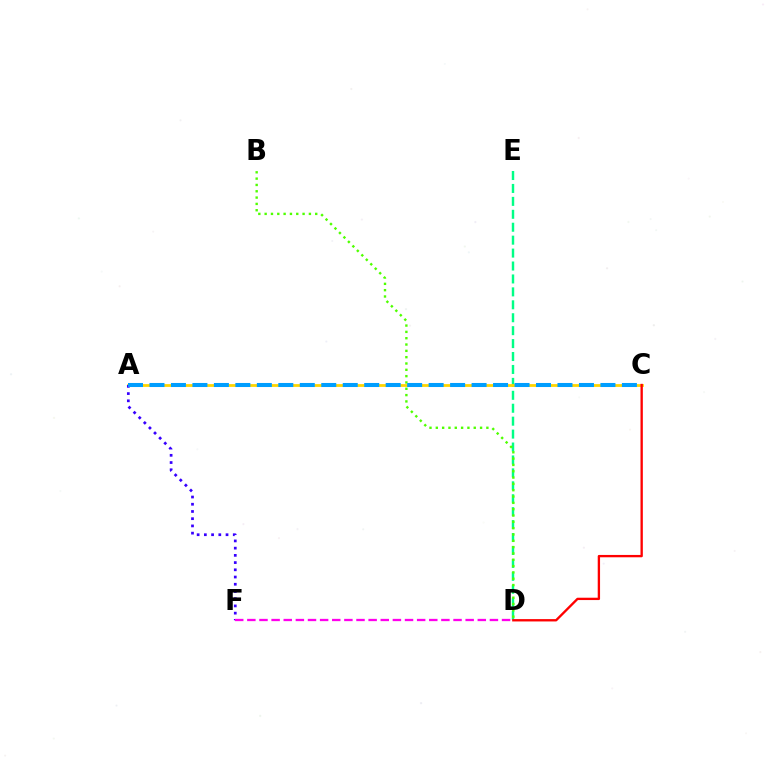{('D', 'E'): [{'color': '#00ff86', 'line_style': 'dashed', 'thickness': 1.76}], ('A', 'C'): [{'color': '#ffd500', 'line_style': 'solid', 'thickness': 2.0}, {'color': '#009eff', 'line_style': 'dashed', 'thickness': 2.92}], ('B', 'D'): [{'color': '#4fff00', 'line_style': 'dotted', 'thickness': 1.72}], ('A', 'F'): [{'color': '#3700ff', 'line_style': 'dotted', 'thickness': 1.96}], ('D', 'F'): [{'color': '#ff00ed', 'line_style': 'dashed', 'thickness': 1.65}], ('C', 'D'): [{'color': '#ff0000', 'line_style': 'solid', 'thickness': 1.69}]}